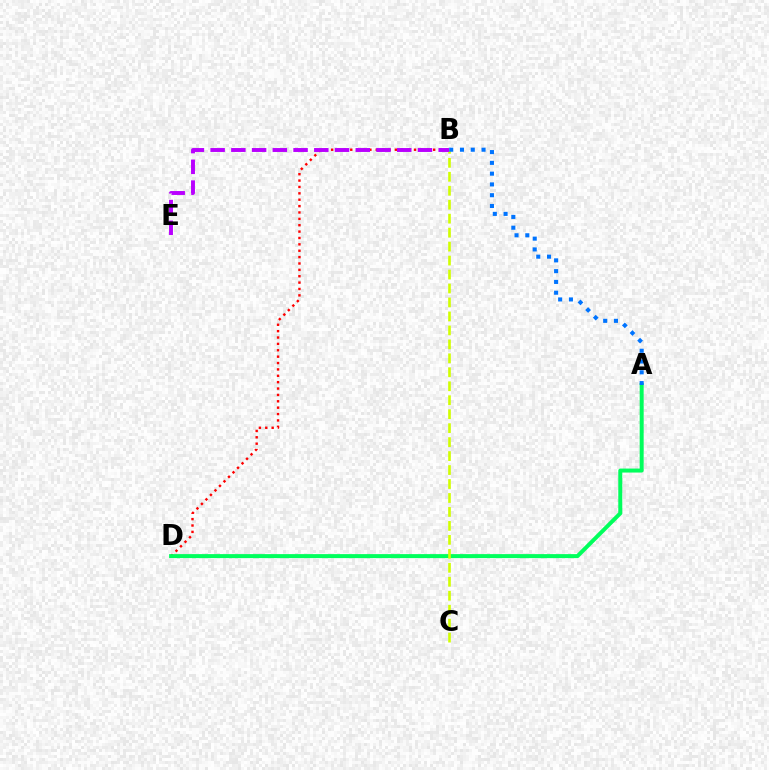{('B', 'D'): [{'color': '#ff0000', 'line_style': 'dotted', 'thickness': 1.73}], ('A', 'D'): [{'color': '#00ff5c', 'line_style': 'solid', 'thickness': 2.87}], ('B', 'C'): [{'color': '#d1ff00', 'line_style': 'dashed', 'thickness': 1.9}], ('A', 'B'): [{'color': '#0074ff', 'line_style': 'dotted', 'thickness': 2.93}], ('B', 'E'): [{'color': '#b900ff', 'line_style': 'dashed', 'thickness': 2.82}]}